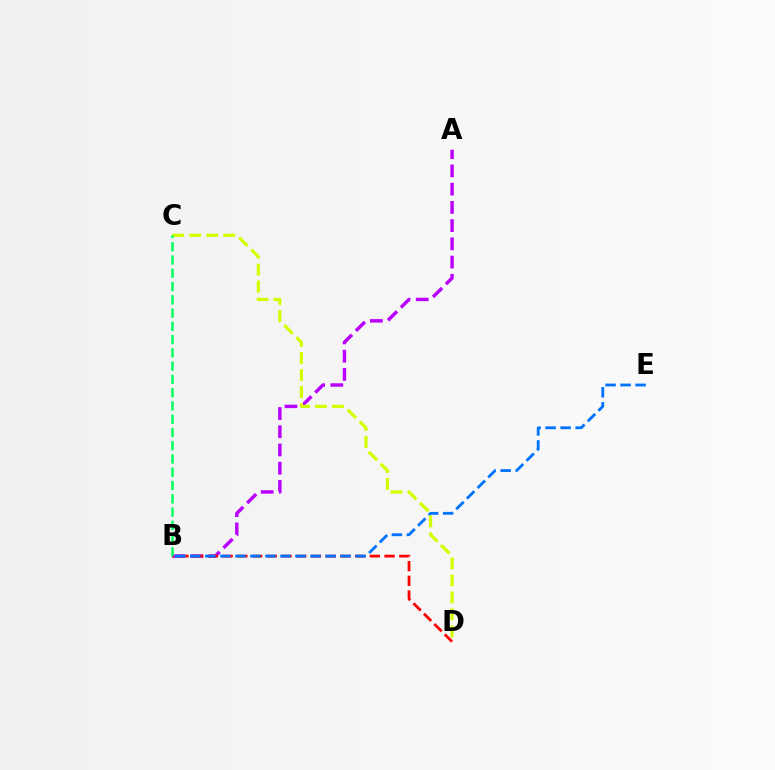{('A', 'B'): [{'color': '#b900ff', 'line_style': 'dashed', 'thickness': 2.48}], ('B', 'D'): [{'color': '#ff0000', 'line_style': 'dashed', 'thickness': 2.0}], ('B', 'E'): [{'color': '#0074ff', 'line_style': 'dashed', 'thickness': 2.04}], ('C', 'D'): [{'color': '#d1ff00', 'line_style': 'dashed', 'thickness': 2.31}], ('B', 'C'): [{'color': '#00ff5c', 'line_style': 'dashed', 'thickness': 1.8}]}